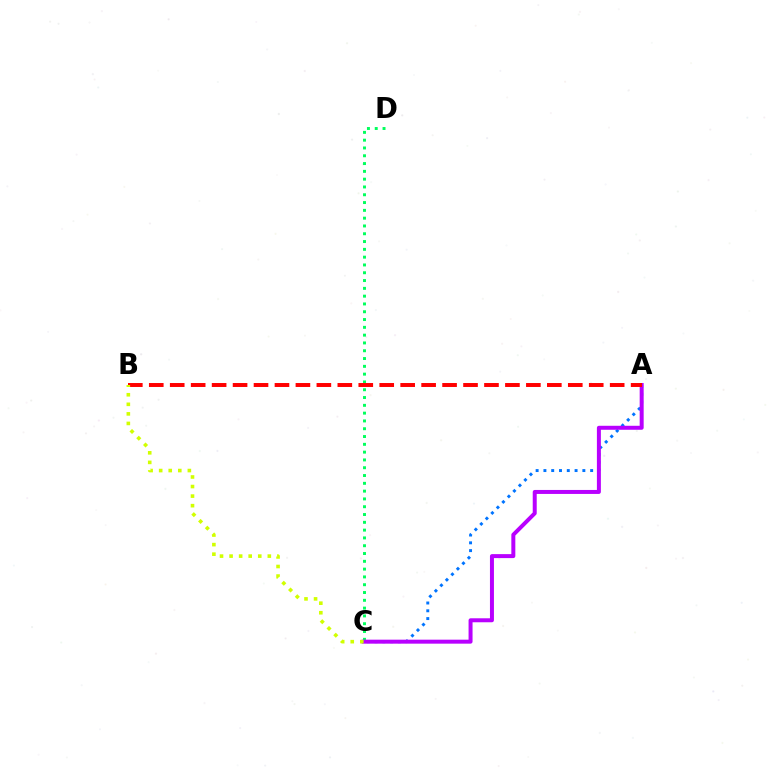{('A', 'C'): [{'color': '#0074ff', 'line_style': 'dotted', 'thickness': 2.12}, {'color': '#b900ff', 'line_style': 'solid', 'thickness': 2.87}], ('C', 'D'): [{'color': '#00ff5c', 'line_style': 'dotted', 'thickness': 2.12}], ('A', 'B'): [{'color': '#ff0000', 'line_style': 'dashed', 'thickness': 2.85}], ('B', 'C'): [{'color': '#d1ff00', 'line_style': 'dotted', 'thickness': 2.6}]}